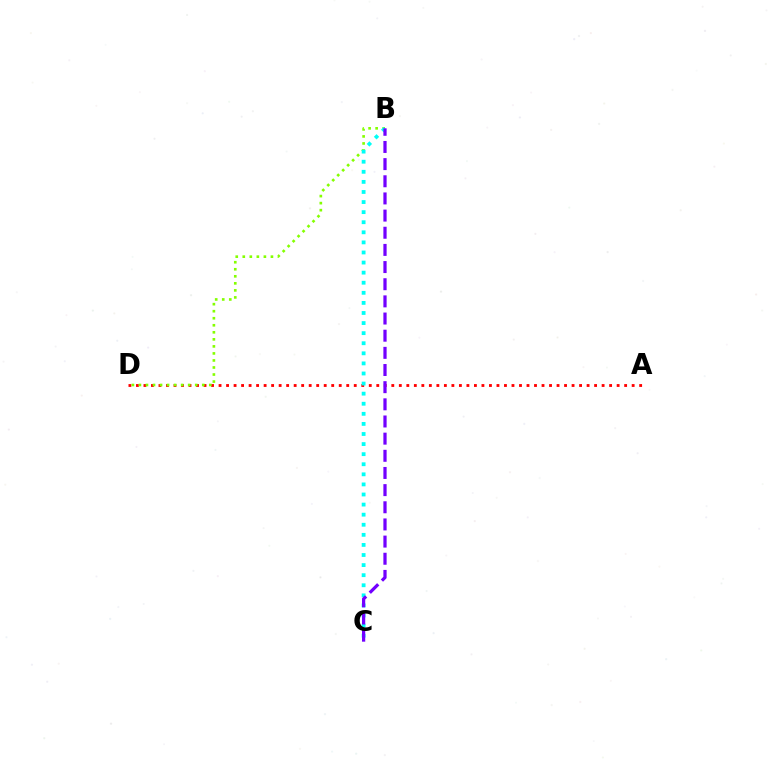{('A', 'D'): [{'color': '#ff0000', 'line_style': 'dotted', 'thickness': 2.04}], ('B', 'D'): [{'color': '#84ff00', 'line_style': 'dotted', 'thickness': 1.91}], ('B', 'C'): [{'color': '#00fff6', 'line_style': 'dotted', 'thickness': 2.74}, {'color': '#7200ff', 'line_style': 'dashed', 'thickness': 2.33}]}